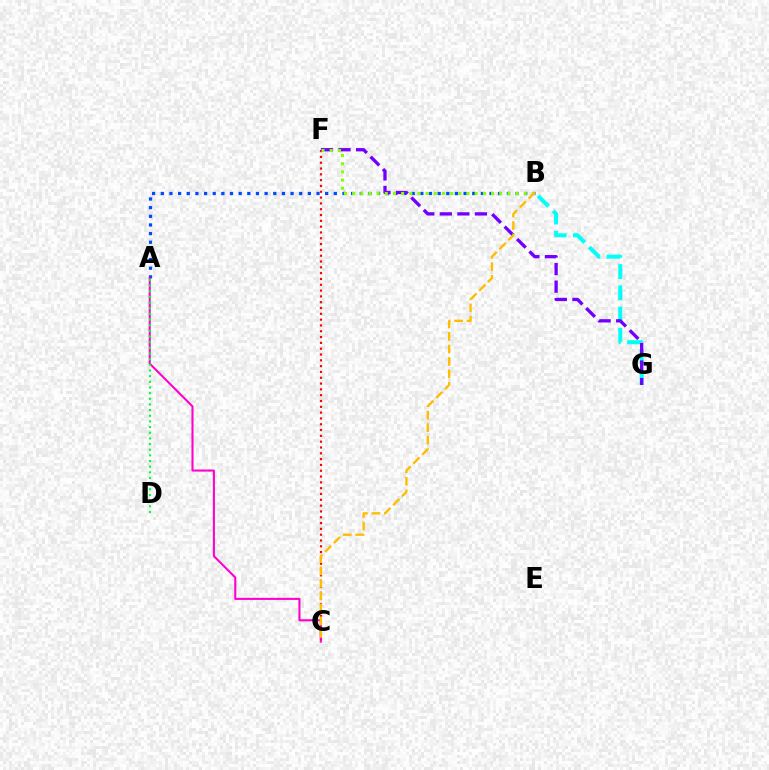{('B', 'G'): [{'color': '#00fff6', 'line_style': 'dashed', 'thickness': 2.88}], ('A', 'B'): [{'color': '#004bff', 'line_style': 'dotted', 'thickness': 2.35}], ('C', 'F'): [{'color': '#ff0000', 'line_style': 'dotted', 'thickness': 1.58}], ('F', 'G'): [{'color': '#7200ff', 'line_style': 'dashed', 'thickness': 2.38}], ('A', 'C'): [{'color': '#ff00cf', 'line_style': 'solid', 'thickness': 1.5}], ('B', 'F'): [{'color': '#84ff00', 'line_style': 'dotted', 'thickness': 2.22}], ('B', 'C'): [{'color': '#ffbd00', 'line_style': 'dashed', 'thickness': 1.7}], ('A', 'D'): [{'color': '#00ff39', 'line_style': 'dotted', 'thickness': 1.54}]}